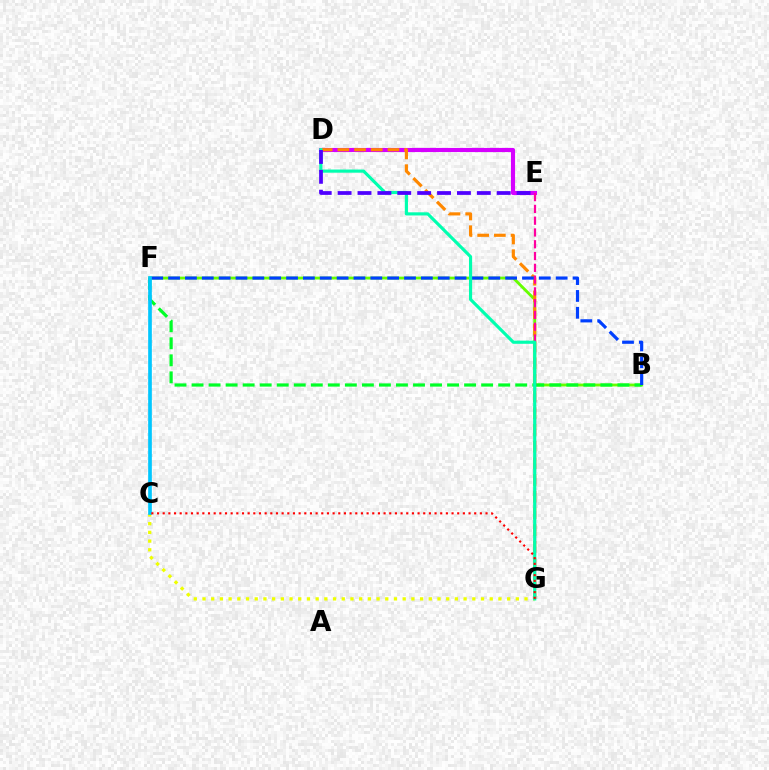{('B', 'F'): [{'color': '#66ff00', 'line_style': 'solid', 'thickness': 2.05}, {'color': '#00ff27', 'line_style': 'dashed', 'thickness': 2.31}, {'color': '#003fff', 'line_style': 'dashed', 'thickness': 2.29}], ('C', 'G'): [{'color': '#eeff00', 'line_style': 'dotted', 'thickness': 2.36}, {'color': '#ff0000', 'line_style': 'dotted', 'thickness': 1.54}], ('D', 'E'): [{'color': '#d600ff', 'line_style': 'solid', 'thickness': 2.98}, {'color': '#4f00ff', 'line_style': 'dashed', 'thickness': 2.7}], ('D', 'G'): [{'color': '#ff8800', 'line_style': 'dashed', 'thickness': 2.27}, {'color': '#00ffaf', 'line_style': 'solid', 'thickness': 2.27}], ('E', 'G'): [{'color': '#ff00a0', 'line_style': 'dashed', 'thickness': 1.6}], ('C', 'F'): [{'color': '#00c7ff', 'line_style': 'solid', 'thickness': 2.65}]}